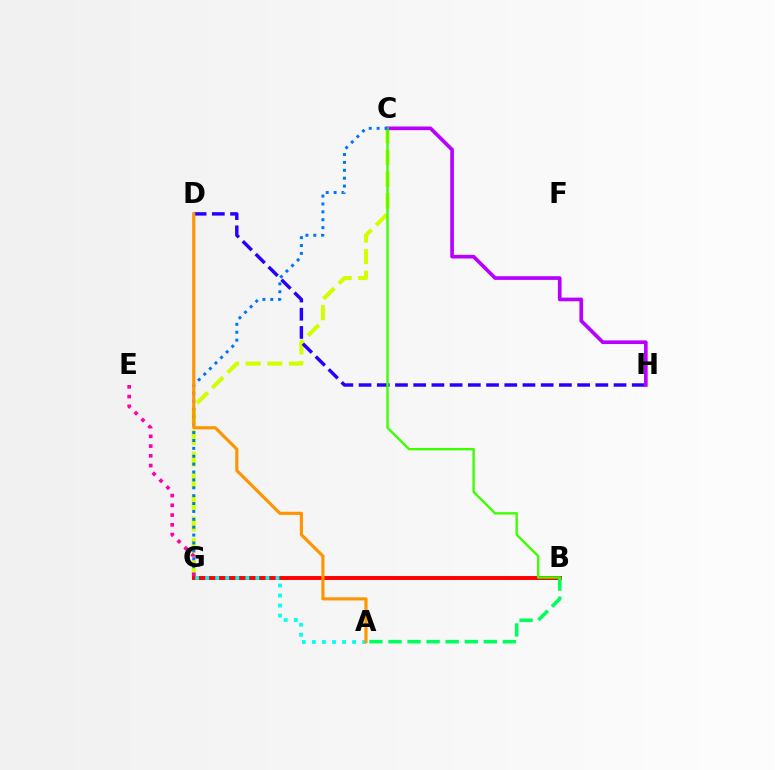{('C', 'G'): [{'color': '#d1ff00', 'line_style': 'dashed', 'thickness': 2.94}, {'color': '#0074ff', 'line_style': 'dotted', 'thickness': 2.14}], ('D', 'H'): [{'color': '#2500ff', 'line_style': 'dashed', 'thickness': 2.47}], ('B', 'G'): [{'color': '#ff0000', 'line_style': 'solid', 'thickness': 2.82}], ('A', 'G'): [{'color': '#00fff6', 'line_style': 'dotted', 'thickness': 2.73}], ('A', 'B'): [{'color': '#00ff5c', 'line_style': 'dashed', 'thickness': 2.59}], ('C', 'H'): [{'color': '#b900ff', 'line_style': 'solid', 'thickness': 2.64}], ('B', 'C'): [{'color': '#3dff00', 'line_style': 'solid', 'thickness': 1.71}], ('A', 'D'): [{'color': '#ff9400', 'line_style': 'solid', 'thickness': 2.26}], ('E', 'G'): [{'color': '#ff00ac', 'line_style': 'dotted', 'thickness': 2.65}]}